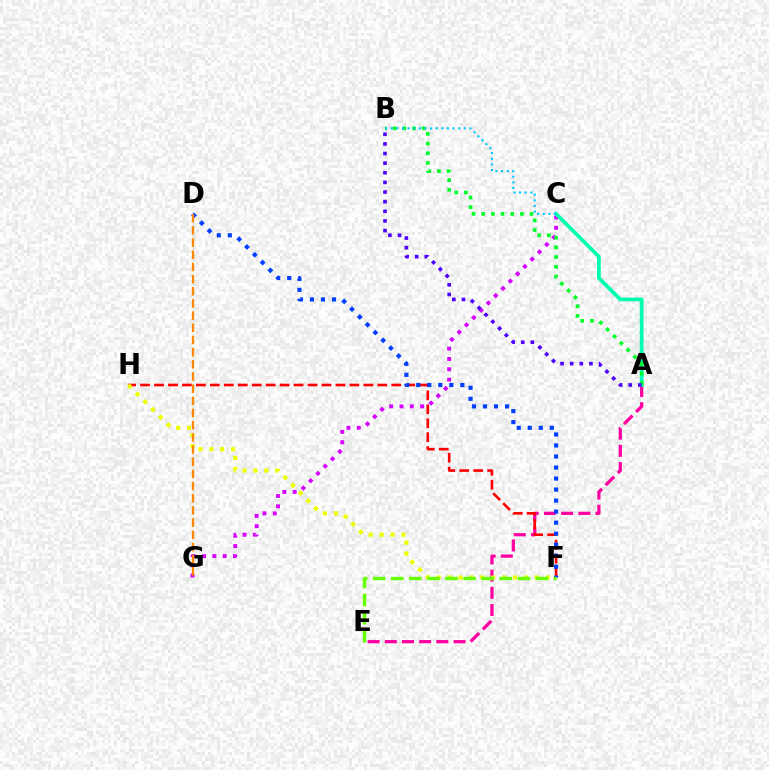{('A', 'E'): [{'color': '#ff00a0', 'line_style': 'dashed', 'thickness': 2.33}], ('F', 'H'): [{'color': '#ff0000', 'line_style': 'dashed', 'thickness': 1.9}, {'color': '#eeff00', 'line_style': 'dotted', 'thickness': 2.96}], ('C', 'G'): [{'color': '#d600ff', 'line_style': 'dotted', 'thickness': 2.8}], ('D', 'F'): [{'color': '#003fff', 'line_style': 'dotted', 'thickness': 2.99}], ('A', 'C'): [{'color': '#00ffaf', 'line_style': 'solid', 'thickness': 2.71}], ('E', 'F'): [{'color': '#66ff00', 'line_style': 'dashed', 'thickness': 2.46}], ('A', 'B'): [{'color': '#00ff27', 'line_style': 'dotted', 'thickness': 2.63}, {'color': '#4f00ff', 'line_style': 'dotted', 'thickness': 2.62}], ('B', 'C'): [{'color': '#00c7ff', 'line_style': 'dotted', 'thickness': 1.53}], ('D', 'G'): [{'color': '#ff8800', 'line_style': 'dashed', 'thickness': 1.65}]}